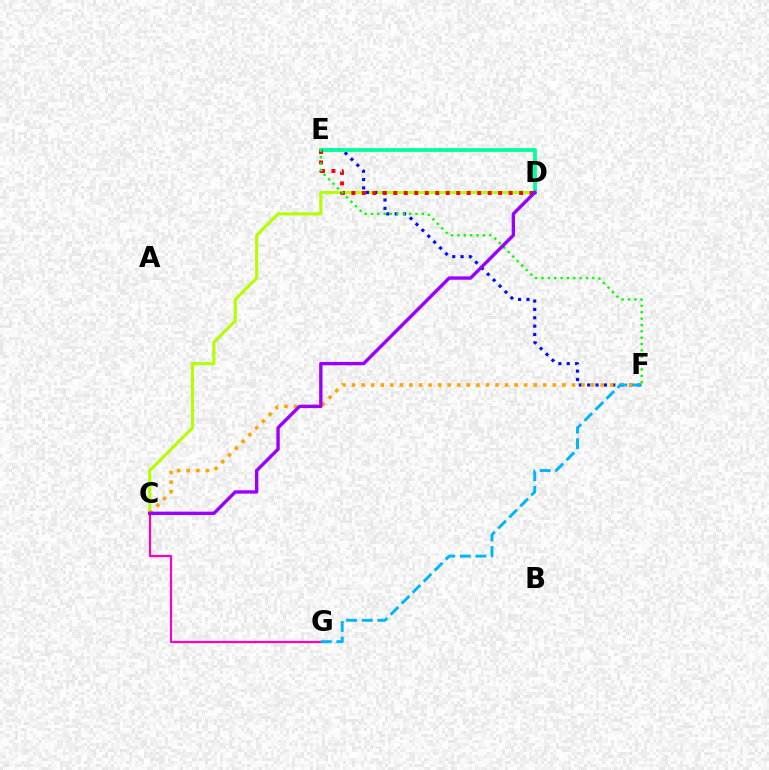{('C', 'D'): [{'color': '#b3ff00', 'line_style': 'solid', 'thickness': 2.21}, {'color': '#9b00ff', 'line_style': 'solid', 'thickness': 2.43}], ('E', 'F'): [{'color': '#0010ff', 'line_style': 'dotted', 'thickness': 2.27}, {'color': '#08ff00', 'line_style': 'dotted', 'thickness': 1.73}], ('D', 'E'): [{'color': '#00ff9d', 'line_style': 'solid', 'thickness': 2.71}, {'color': '#ff0000', 'line_style': 'dotted', 'thickness': 2.85}], ('C', 'G'): [{'color': '#ff00bd', 'line_style': 'solid', 'thickness': 1.57}], ('C', 'F'): [{'color': '#ffa500', 'line_style': 'dotted', 'thickness': 2.6}], ('F', 'G'): [{'color': '#00b5ff', 'line_style': 'dashed', 'thickness': 2.12}]}